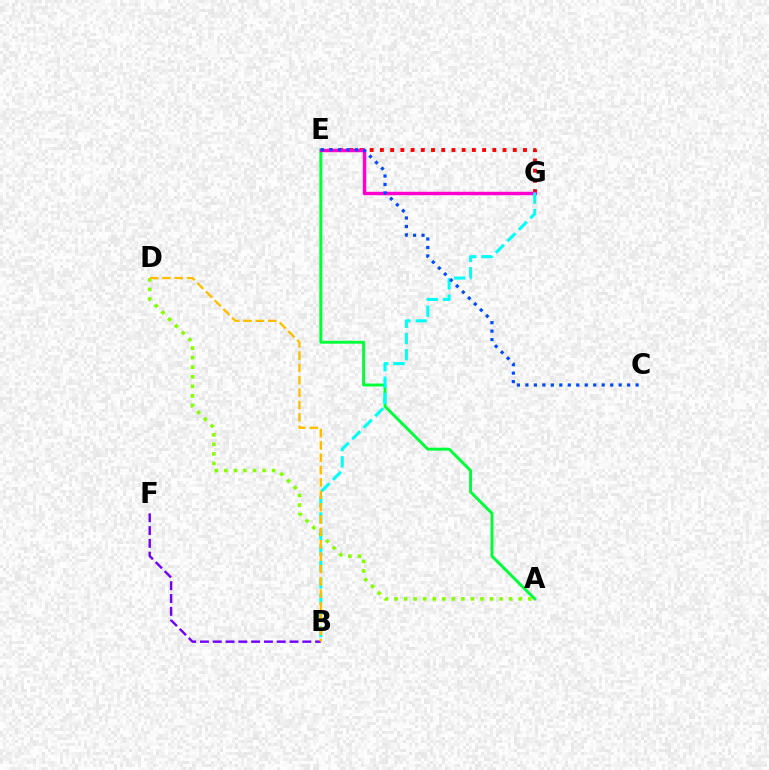{('E', 'G'): [{'color': '#ff0000', 'line_style': 'dotted', 'thickness': 2.78}, {'color': '#ff00cf', 'line_style': 'solid', 'thickness': 2.47}], ('A', 'E'): [{'color': '#00ff39', 'line_style': 'solid', 'thickness': 2.12}], ('A', 'D'): [{'color': '#84ff00', 'line_style': 'dotted', 'thickness': 2.6}], ('B', 'G'): [{'color': '#00fff6', 'line_style': 'dashed', 'thickness': 2.21}], ('B', 'F'): [{'color': '#7200ff', 'line_style': 'dashed', 'thickness': 1.74}], ('C', 'E'): [{'color': '#004bff', 'line_style': 'dotted', 'thickness': 2.3}], ('B', 'D'): [{'color': '#ffbd00', 'line_style': 'dashed', 'thickness': 1.68}]}